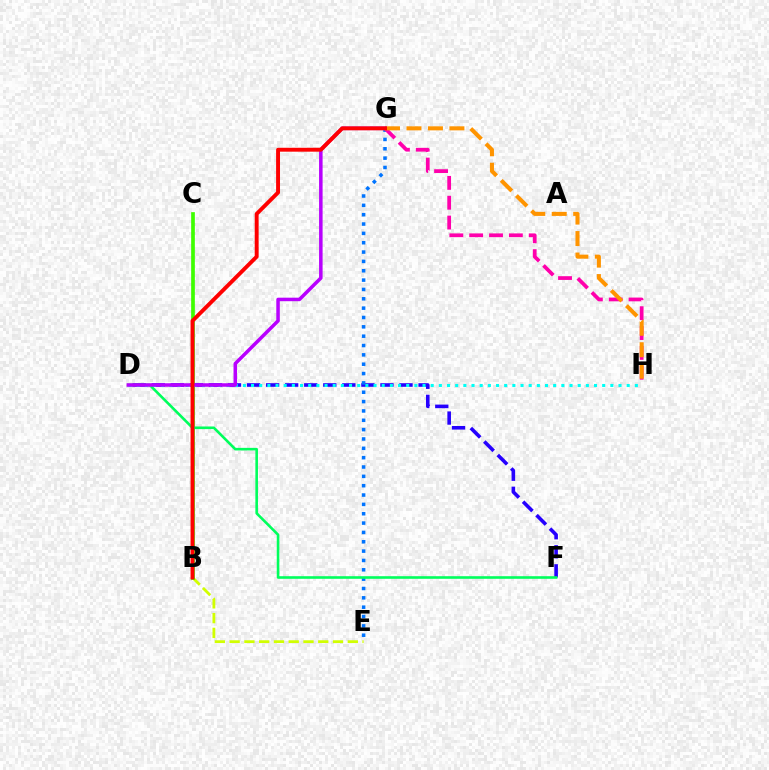{('D', 'F'): [{'color': '#2500ff', 'line_style': 'dashed', 'thickness': 2.59}, {'color': '#00ff5c', 'line_style': 'solid', 'thickness': 1.87}], ('E', 'G'): [{'color': '#0074ff', 'line_style': 'dotted', 'thickness': 2.54}], ('B', 'E'): [{'color': '#d1ff00', 'line_style': 'dashed', 'thickness': 2.01}], ('B', 'C'): [{'color': '#3dff00', 'line_style': 'solid', 'thickness': 2.66}], ('G', 'H'): [{'color': '#ff00ac', 'line_style': 'dashed', 'thickness': 2.7}, {'color': '#ff9400', 'line_style': 'dashed', 'thickness': 2.92}], ('D', 'H'): [{'color': '#00fff6', 'line_style': 'dotted', 'thickness': 2.22}], ('D', 'G'): [{'color': '#b900ff', 'line_style': 'solid', 'thickness': 2.53}], ('B', 'G'): [{'color': '#ff0000', 'line_style': 'solid', 'thickness': 2.81}]}